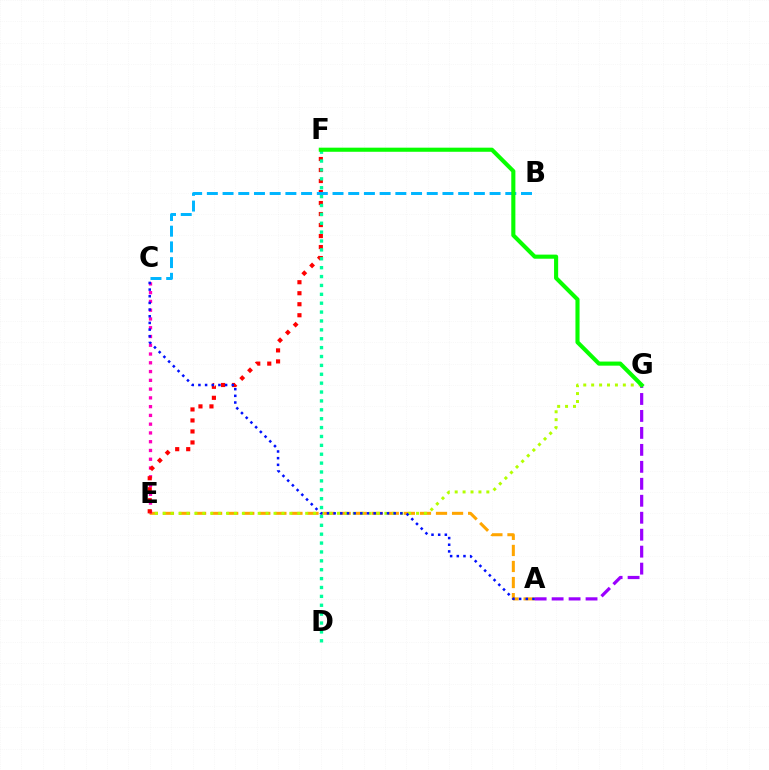{('A', 'E'): [{'color': '#ffa500', 'line_style': 'dashed', 'thickness': 2.18}], ('C', 'E'): [{'color': '#ff00bd', 'line_style': 'dotted', 'thickness': 2.38}], ('A', 'G'): [{'color': '#9b00ff', 'line_style': 'dashed', 'thickness': 2.3}], ('E', 'F'): [{'color': '#ff0000', 'line_style': 'dotted', 'thickness': 2.99}], ('D', 'F'): [{'color': '#00ff9d', 'line_style': 'dotted', 'thickness': 2.41}], ('E', 'G'): [{'color': '#b3ff00', 'line_style': 'dotted', 'thickness': 2.15}], ('B', 'C'): [{'color': '#00b5ff', 'line_style': 'dashed', 'thickness': 2.13}], ('F', 'G'): [{'color': '#08ff00', 'line_style': 'solid', 'thickness': 2.95}], ('A', 'C'): [{'color': '#0010ff', 'line_style': 'dotted', 'thickness': 1.81}]}